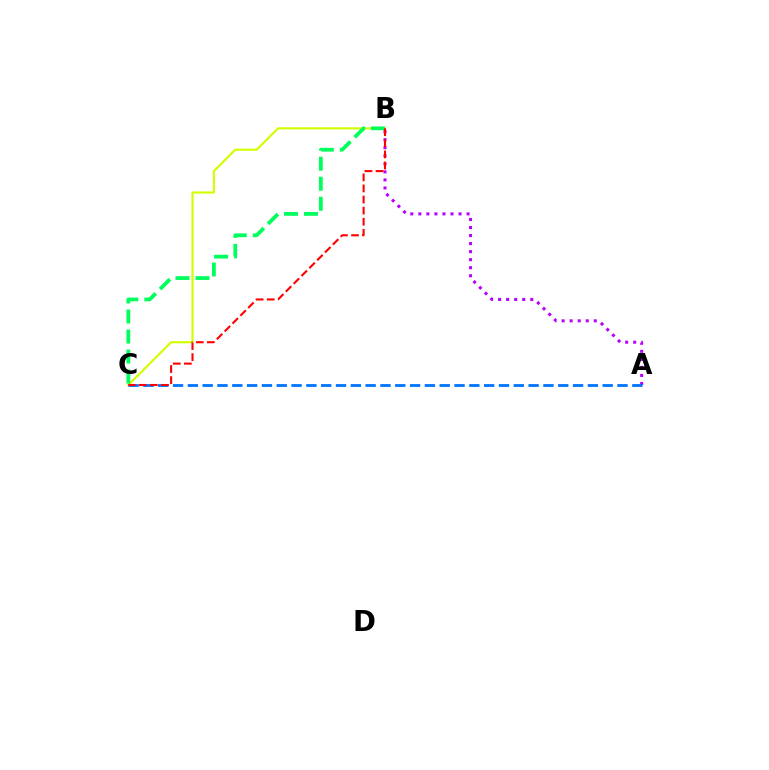{('B', 'C'): [{'color': '#d1ff00', 'line_style': 'solid', 'thickness': 1.55}, {'color': '#00ff5c', 'line_style': 'dashed', 'thickness': 2.72}, {'color': '#ff0000', 'line_style': 'dashed', 'thickness': 1.51}], ('A', 'B'): [{'color': '#b900ff', 'line_style': 'dotted', 'thickness': 2.18}], ('A', 'C'): [{'color': '#0074ff', 'line_style': 'dashed', 'thickness': 2.01}]}